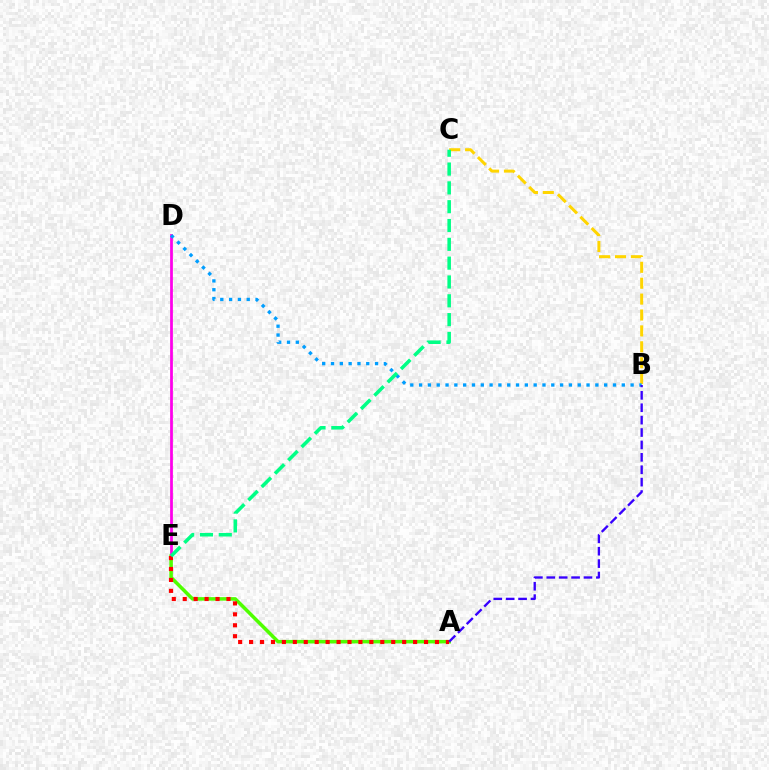{('A', 'E'): [{'color': '#4fff00', 'line_style': 'solid', 'thickness': 2.54}, {'color': '#ff0000', 'line_style': 'dotted', 'thickness': 2.97}], ('D', 'E'): [{'color': '#ff00ed', 'line_style': 'solid', 'thickness': 1.99}], ('B', 'C'): [{'color': '#ffd500', 'line_style': 'dashed', 'thickness': 2.16}], ('B', 'D'): [{'color': '#009eff', 'line_style': 'dotted', 'thickness': 2.39}], ('C', 'E'): [{'color': '#00ff86', 'line_style': 'dashed', 'thickness': 2.56}], ('A', 'B'): [{'color': '#3700ff', 'line_style': 'dashed', 'thickness': 1.68}]}